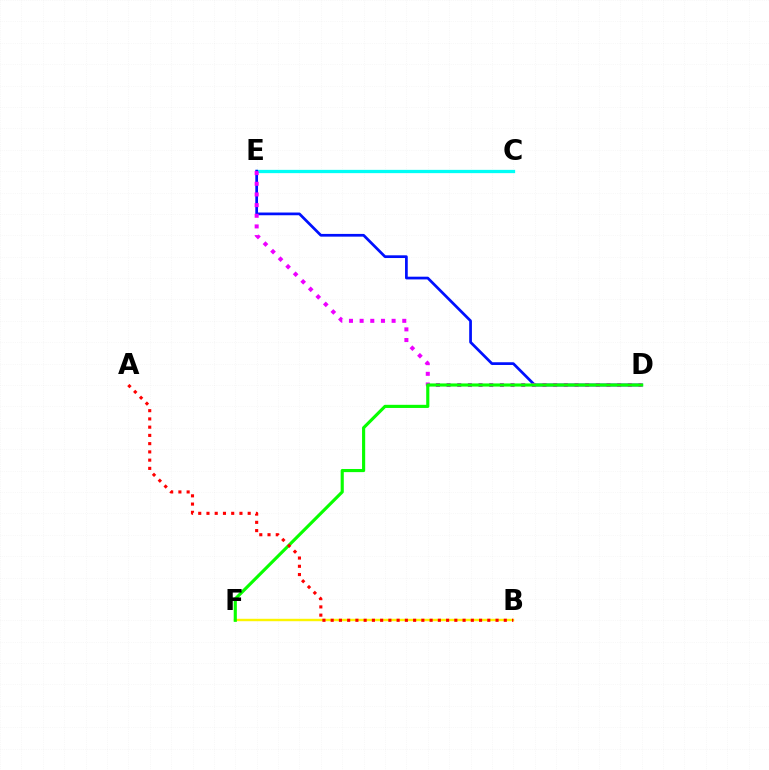{('C', 'E'): [{'color': '#00fff6', 'line_style': 'solid', 'thickness': 2.36}], ('D', 'E'): [{'color': '#0010ff', 'line_style': 'solid', 'thickness': 1.96}, {'color': '#ee00ff', 'line_style': 'dotted', 'thickness': 2.9}], ('B', 'F'): [{'color': '#fcf500', 'line_style': 'solid', 'thickness': 1.75}], ('D', 'F'): [{'color': '#08ff00', 'line_style': 'solid', 'thickness': 2.26}], ('A', 'B'): [{'color': '#ff0000', 'line_style': 'dotted', 'thickness': 2.24}]}